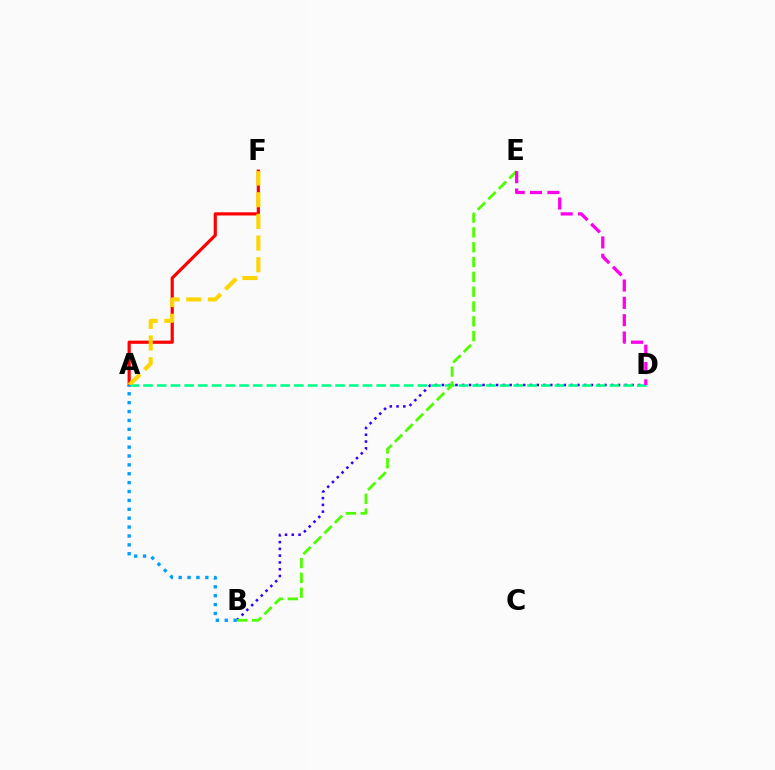{('B', 'D'): [{'color': '#3700ff', 'line_style': 'dotted', 'thickness': 1.84}], ('A', 'F'): [{'color': '#ff0000', 'line_style': 'solid', 'thickness': 2.3}, {'color': '#ffd500', 'line_style': 'dashed', 'thickness': 2.94}], ('A', 'D'): [{'color': '#00ff86', 'line_style': 'dashed', 'thickness': 1.86}], ('B', 'E'): [{'color': '#4fff00', 'line_style': 'dashed', 'thickness': 2.01}], ('D', 'E'): [{'color': '#ff00ed', 'line_style': 'dashed', 'thickness': 2.36}], ('A', 'B'): [{'color': '#009eff', 'line_style': 'dotted', 'thickness': 2.41}]}